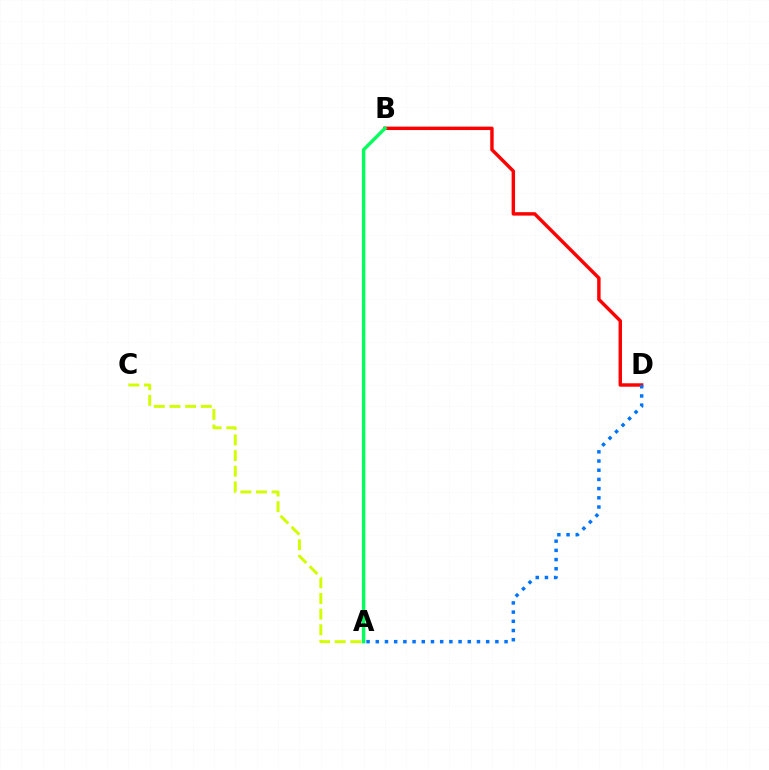{('A', 'C'): [{'color': '#d1ff00', 'line_style': 'dashed', 'thickness': 2.13}], ('A', 'B'): [{'color': '#b900ff', 'line_style': 'dashed', 'thickness': 1.54}, {'color': '#00ff5c', 'line_style': 'solid', 'thickness': 2.45}], ('B', 'D'): [{'color': '#ff0000', 'line_style': 'solid', 'thickness': 2.46}], ('A', 'D'): [{'color': '#0074ff', 'line_style': 'dotted', 'thickness': 2.5}]}